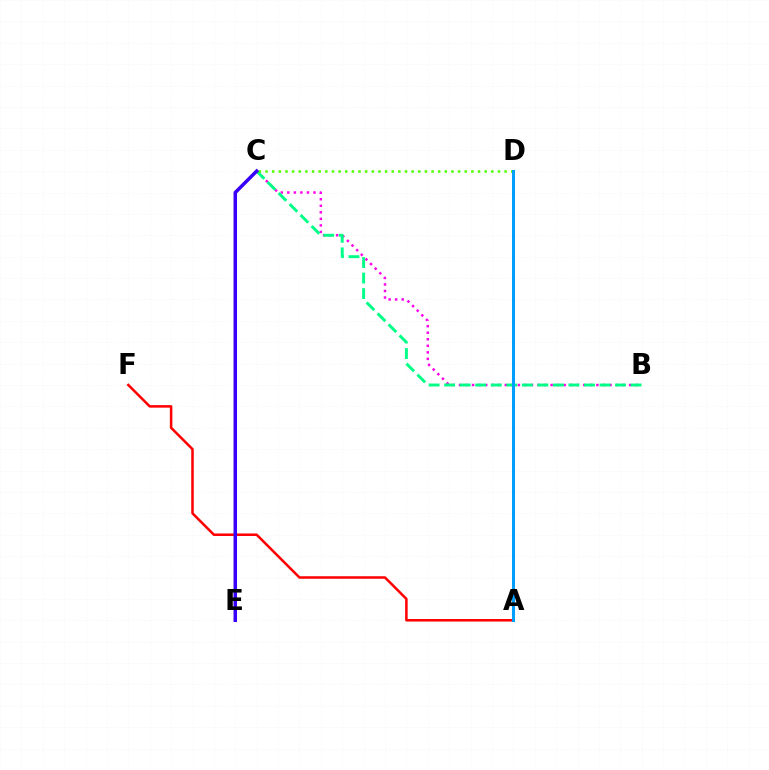{('B', 'C'): [{'color': '#ff00ed', 'line_style': 'dotted', 'thickness': 1.78}, {'color': '#00ff86', 'line_style': 'dashed', 'thickness': 2.11}], ('A', 'F'): [{'color': '#ff0000', 'line_style': 'solid', 'thickness': 1.81}], ('C', 'E'): [{'color': '#ffd500', 'line_style': 'solid', 'thickness': 2.0}, {'color': '#3700ff', 'line_style': 'solid', 'thickness': 2.52}], ('C', 'D'): [{'color': '#4fff00', 'line_style': 'dotted', 'thickness': 1.8}], ('A', 'D'): [{'color': '#009eff', 'line_style': 'solid', 'thickness': 2.17}]}